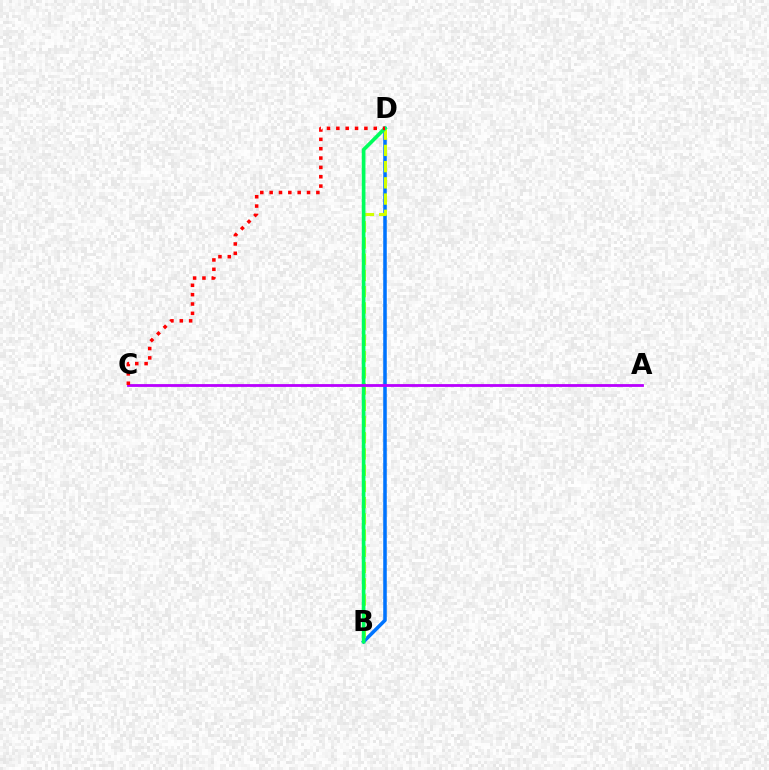{('B', 'D'): [{'color': '#0074ff', 'line_style': 'solid', 'thickness': 2.56}, {'color': '#d1ff00', 'line_style': 'dashed', 'thickness': 2.2}, {'color': '#00ff5c', 'line_style': 'solid', 'thickness': 2.65}], ('A', 'C'): [{'color': '#b900ff', 'line_style': 'solid', 'thickness': 2.02}], ('C', 'D'): [{'color': '#ff0000', 'line_style': 'dotted', 'thickness': 2.54}]}